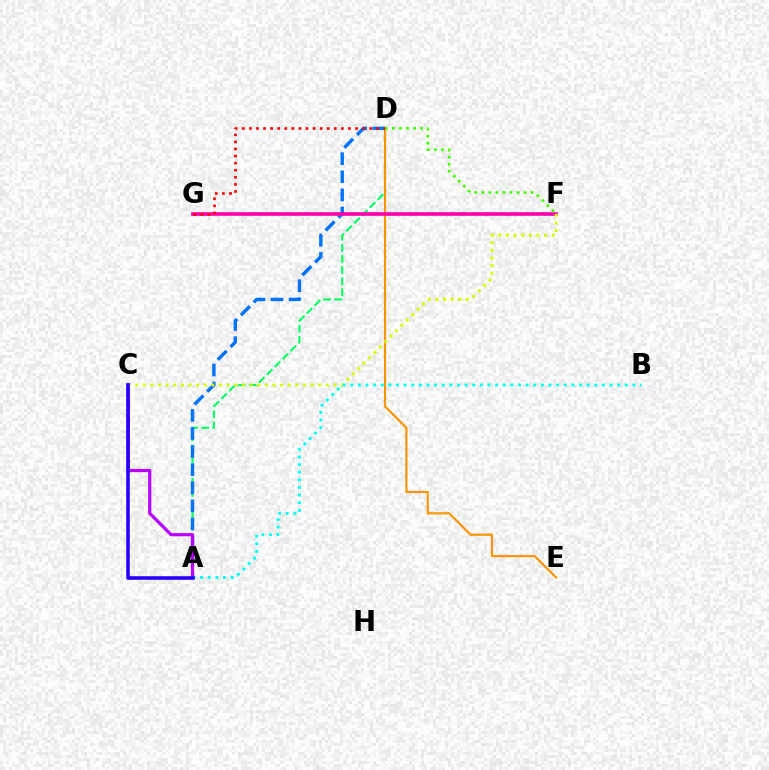{('A', 'D'): [{'color': '#00ff5c', 'line_style': 'dashed', 'thickness': 1.51}, {'color': '#0074ff', 'line_style': 'dashed', 'thickness': 2.46}], ('D', 'E'): [{'color': '#ff9400', 'line_style': 'solid', 'thickness': 1.55}], ('F', 'G'): [{'color': '#ff00ac', 'line_style': 'solid', 'thickness': 2.6}], ('D', 'G'): [{'color': '#ff0000', 'line_style': 'dotted', 'thickness': 1.92}], ('A', 'C'): [{'color': '#b900ff', 'line_style': 'solid', 'thickness': 2.29}, {'color': '#2500ff', 'line_style': 'solid', 'thickness': 2.57}], ('C', 'F'): [{'color': '#d1ff00', 'line_style': 'dotted', 'thickness': 2.07}], ('A', 'B'): [{'color': '#00fff6', 'line_style': 'dotted', 'thickness': 2.07}], ('D', 'F'): [{'color': '#3dff00', 'line_style': 'dotted', 'thickness': 1.92}]}